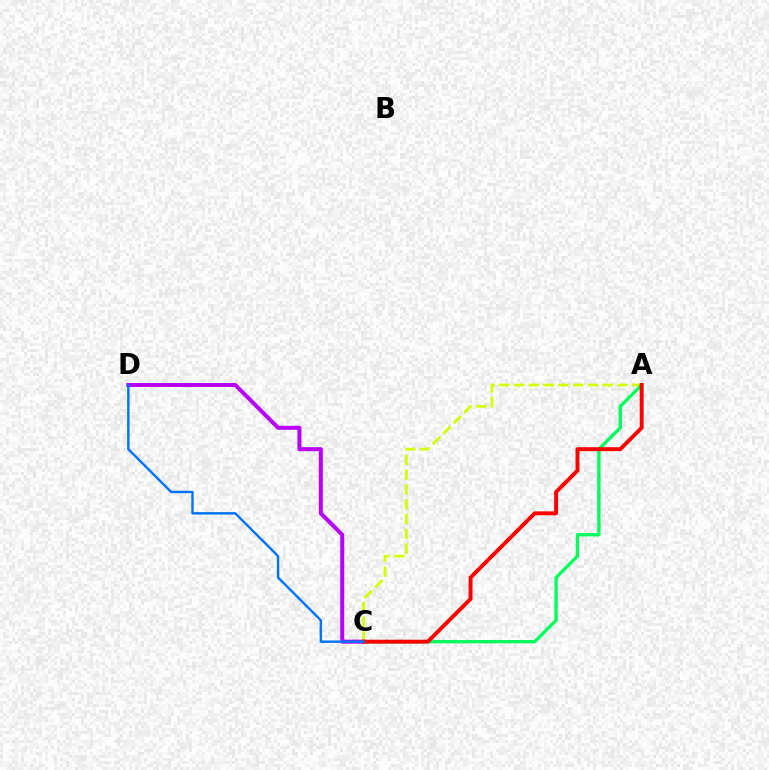{('A', 'C'): [{'color': '#d1ff00', 'line_style': 'dashed', 'thickness': 2.01}, {'color': '#00ff5c', 'line_style': 'solid', 'thickness': 2.41}, {'color': '#ff0000', 'line_style': 'solid', 'thickness': 2.82}], ('C', 'D'): [{'color': '#b900ff', 'line_style': 'solid', 'thickness': 2.89}, {'color': '#0074ff', 'line_style': 'solid', 'thickness': 1.75}]}